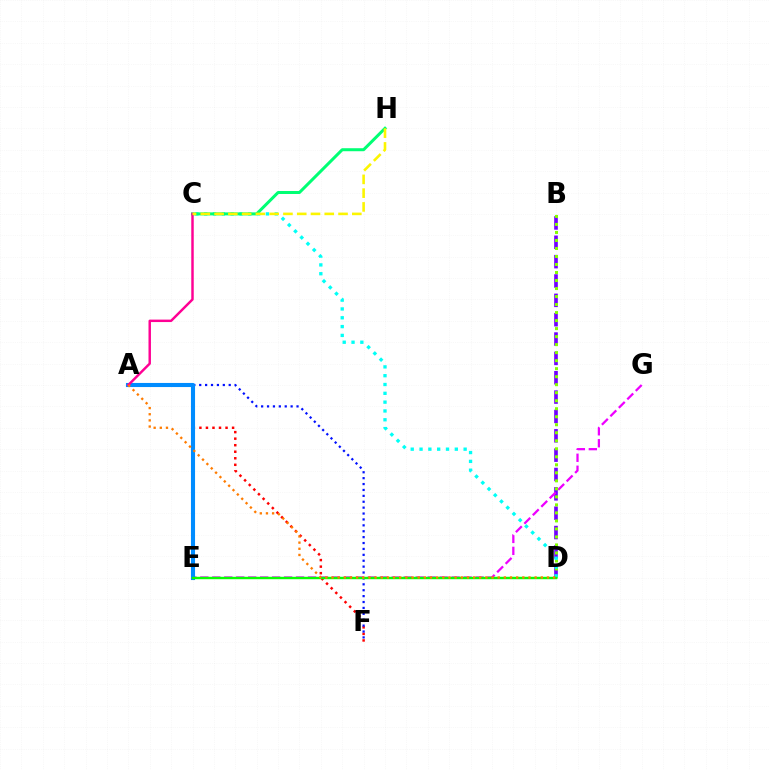{('B', 'D'): [{'color': '#7200ff', 'line_style': 'dashed', 'thickness': 2.63}, {'color': '#84ff00', 'line_style': 'dotted', 'thickness': 2.18}], ('A', 'F'): [{'color': '#ff0000', 'line_style': 'dotted', 'thickness': 1.78}, {'color': '#0010ff', 'line_style': 'dotted', 'thickness': 1.6}], ('E', 'G'): [{'color': '#ee00ff', 'line_style': 'dashed', 'thickness': 1.63}], ('A', 'E'): [{'color': '#008cff', 'line_style': 'solid', 'thickness': 2.95}], ('C', 'D'): [{'color': '#00fff6', 'line_style': 'dotted', 'thickness': 2.4}], ('C', 'H'): [{'color': '#00ff74', 'line_style': 'solid', 'thickness': 2.17}, {'color': '#fcf500', 'line_style': 'dashed', 'thickness': 1.87}], ('A', 'C'): [{'color': '#ff0094', 'line_style': 'solid', 'thickness': 1.77}], ('D', 'E'): [{'color': '#08ff00', 'line_style': 'solid', 'thickness': 1.74}], ('A', 'D'): [{'color': '#ff7c00', 'line_style': 'dotted', 'thickness': 1.67}]}